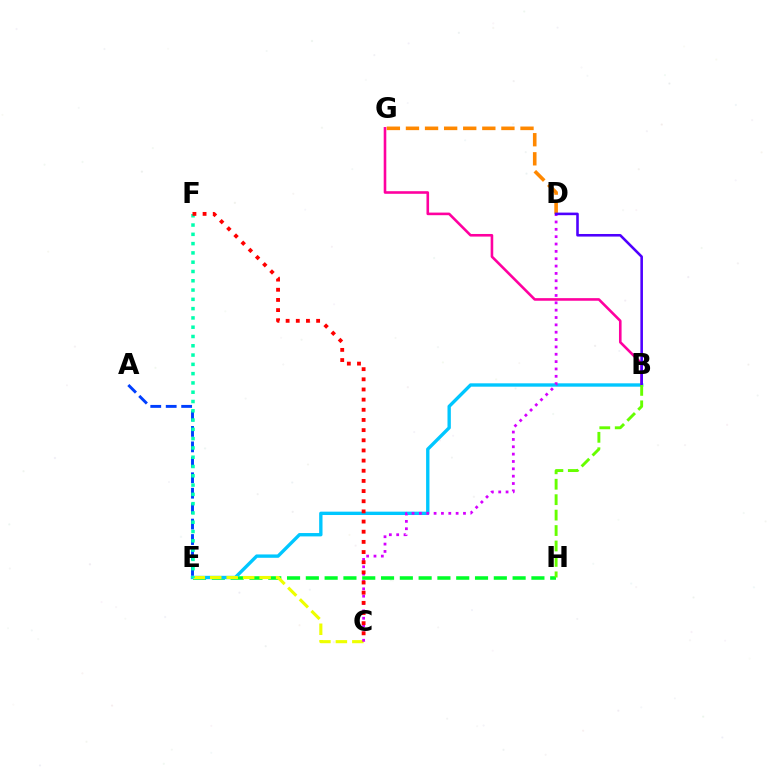{('E', 'H'): [{'color': '#00ff27', 'line_style': 'dashed', 'thickness': 2.55}], ('A', 'E'): [{'color': '#003fff', 'line_style': 'dashed', 'thickness': 2.1}], ('B', 'E'): [{'color': '#00c7ff', 'line_style': 'solid', 'thickness': 2.42}], ('C', 'E'): [{'color': '#eeff00', 'line_style': 'dashed', 'thickness': 2.24}], ('C', 'D'): [{'color': '#d600ff', 'line_style': 'dotted', 'thickness': 2.0}], ('D', 'G'): [{'color': '#ff8800', 'line_style': 'dashed', 'thickness': 2.59}], ('B', 'G'): [{'color': '#ff00a0', 'line_style': 'solid', 'thickness': 1.87}], ('B', 'D'): [{'color': '#4f00ff', 'line_style': 'solid', 'thickness': 1.86}], ('B', 'H'): [{'color': '#66ff00', 'line_style': 'dashed', 'thickness': 2.1}], ('E', 'F'): [{'color': '#00ffaf', 'line_style': 'dotted', 'thickness': 2.52}], ('C', 'F'): [{'color': '#ff0000', 'line_style': 'dotted', 'thickness': 2.76}]}